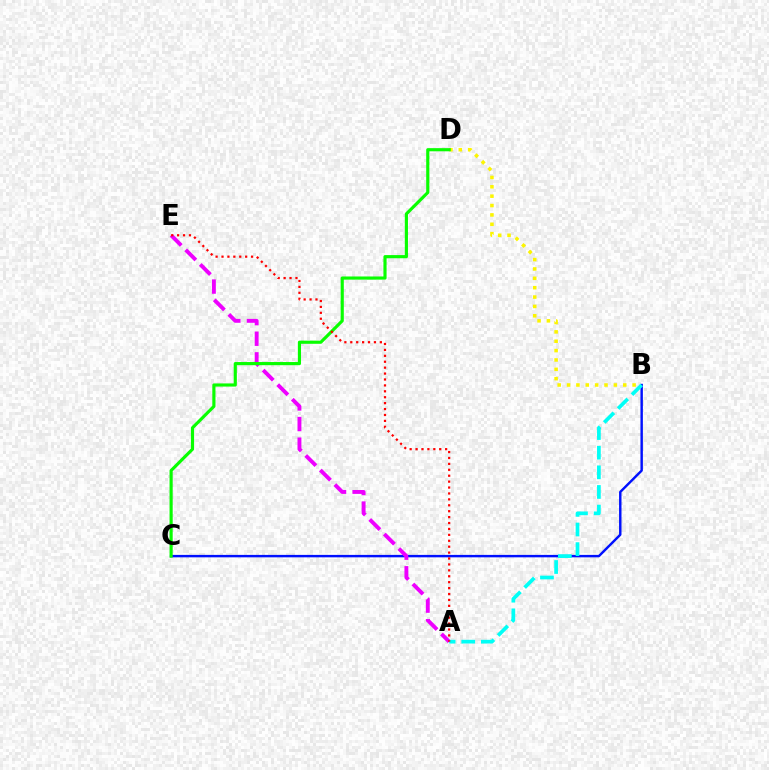{('B', 'D'): [{'color': '#fcf500', 'line_style': 'dotted', 'thickness': 2.54}], ('B', 'C'): [{'color': '#0010ff', 'line_style': 'solid', 'thickness': 1.75}], ('A', 'E'): [{'color': '#ee00ff', 'line_style': 'dashed', 'thickness': 2.8}, {'color': '#ff0000', 'line_style': 'dotted', 'thickness': 1.61}], ('C', 'D'): [{'color': '#08ff00', 'line_style': 'solid', 'thickness': 2.27}], ('A', 'B'): [{'color': '#00fff6', 'line_style': 'dashed', 'thickness': 2.67}]}